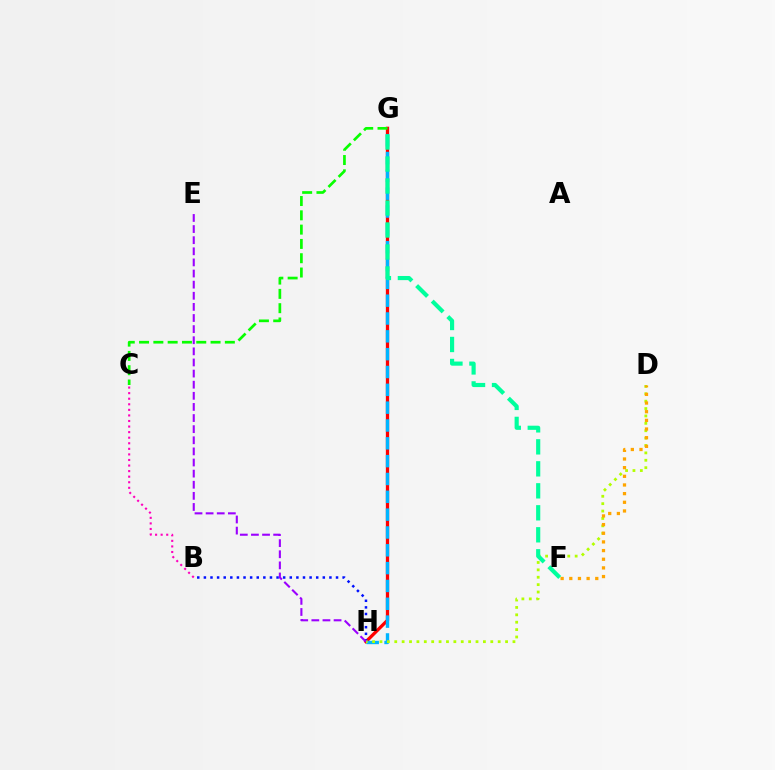{('G', 'H'): [{'color': '#ff0000', 'line_style': 'solid', 'thickness': 2.36}, {'color': '#00b5ff', 'line_style': 'dashed', 'thickness': 2.42}], ('C', 'G'): [{'color': '#08ff00', 'line_style': 'dashed', 'thickness': 1.94}], ('B', 'H'): [{'color': '#0010ff', 'line_style': 'dotted', 'thickness': 1.8}], ('D', 'H'): [{'color': '#b3ff00', 'line_style': 'dotted', 'thickness': 2.01}], ('B', 'C'): [{'color': '#ff00bd', 'line_style': 'dotted', 'thickness': 1.51}], ('D', 'F'): [{'color': '#ffa500', 'line_style': 'dotted', 'thickness': 2.35}], ('F', 'G'): [{'color': '#00ff9d', 'line_style': 'dashed', 'thickness': 2.99}], ('E', 'H'): [{'color': '#9b00ff', 'line_style': 'dashed', 'thickness': 1.51}]}